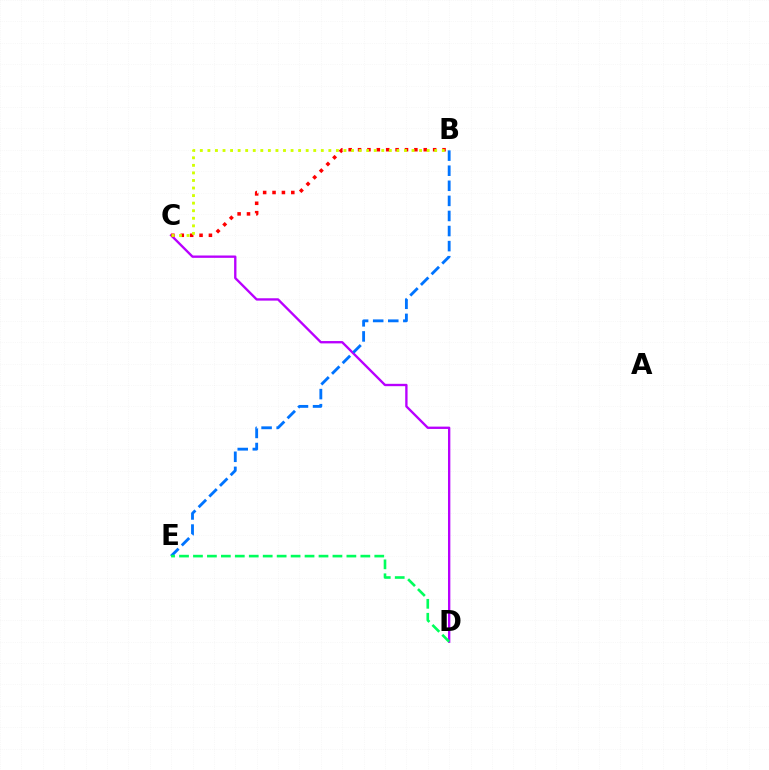{('C', 'D'): [{'color': '#b900ff', 'line_style': 'solid', 'thickness': 1.69}], ('B', 'C'): [{'color': '#ff0000', 'line_style': 'dotted', 'thickness': 2.55}, {'color': '#d1ff00', 'line_style': 'dotted', 'thickness': 2.05}], ('B', 'E'): [{'color': '#0074ff', 'line_style': 'dashed', 'thickness': 2.05}], ('D', 'E'): [{'color': '#00ff5c', 'line_style': 'dashed', 'thickness': 1.89}]}